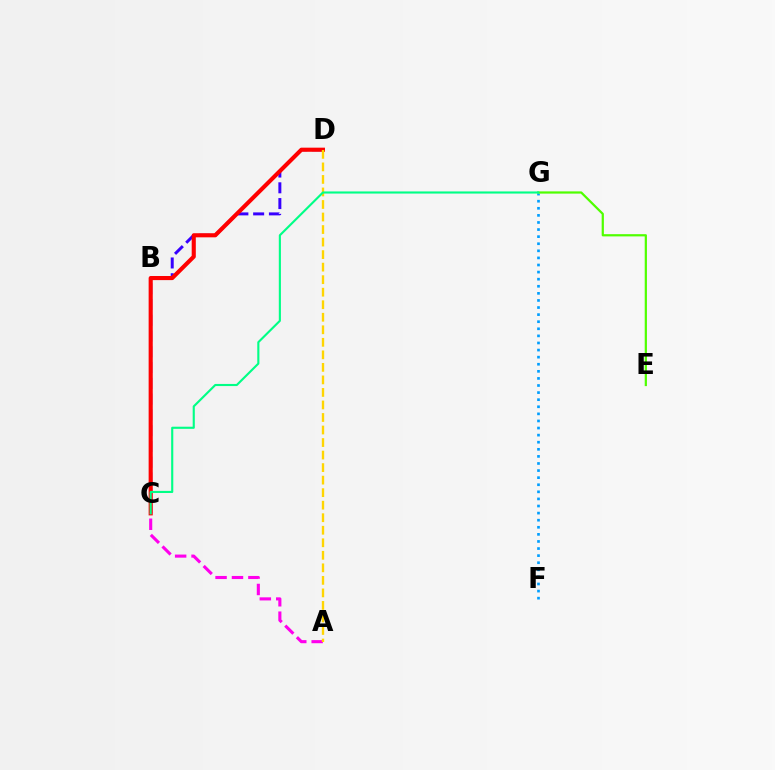{('C', 'D'): [{'color': '#3700ff', 'line_style': 'dashed', 'thickness': 2.14}, {'color': '#ff0000', 'line_style': 'solid', 'thickness': 2.96}], ('F', 'G'): [{'color': '#009eff', 'line_style': 'dotted', 'thickness': 1.93}], ('E', 'G'): [{'color': '#4fff00', 'line_style': 'solid', 'thickness': 1.6}], ('A', 'C'): [{'color': '#ff00ed', 'line_style': 'dashed', 'thickness': 2.23}], ('A', 'D'): [{'color': '#ffd500', 'line_style': 'dashed', 'thickness': 1.7}], ('C', 'G'): [{'color': '#00ff86', 'line_style': 'solid', 'thickness': 1.53}]}